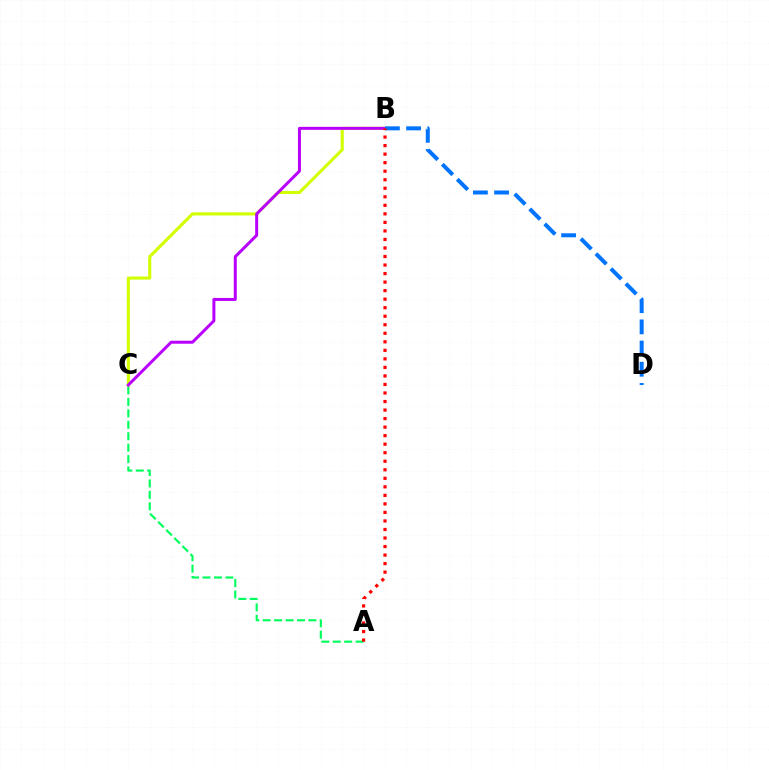{('B', 'C'): [{'color': '#d1ff00', 'line_style': 'solid', 'thickness': 2.23}, {'color': '#b900ff', 'line_style': 'solid', 'thickness': 2.16}], ('A', 'C'): [{'color': '#00ff5c', 'line_style': 'dashed', 'thickness': 1.55}], ('B', 'D'): [{'color': '#0074ff', 'line_style': 'dashed', 'thickness': 2.88}], ('A', 'B'): [{'color': '#ff0000', 'line_style': 'dotted', 'thickness': 2.32}]}